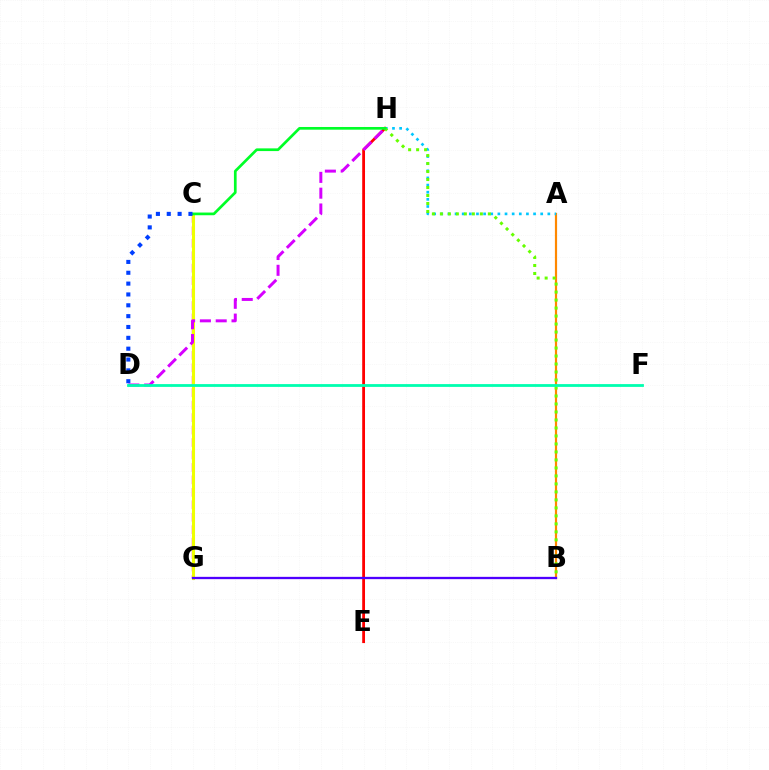{('C', 'G'): [{'color': '#ff00a0', 'line_style': 'dashed', 'thickness': 1.69}, {'color': '#eeff00', 'line_style': 'solid', 'thickness': 2.21}], ('A', 'B'): [{'color': '#ff8800', 'line_style': 'solid', 'thickness': 1.58}], ('E', 'H'): [{'color': '#ff0000', 'line_style': 'solid', 'thickness': 2.02}], ('A', 'H'): [{'color': '#00c7ff', 'line_style': 'dotted', 'thickness': 1.94}], ('B', 'H'): [{'color': '#66ff00', 'line_style': 'dotted', 'thickness': 2.17}], ('D', 'H'): [{'color': '#d600ff', 'line_style': 'dashed', 'thickness': 2.15}], ('D', 'F'): [{'color': '#00ffaf', 'line_style': 'solid', 'thickness': 2.01}], ('C', 'H'): [{'color': '#00ff27', 'line_style': 'solid', 'thickness': 1.94}], ('C', 'D'): [{'color': '#003fff', 'line_style': 'dotted', 'thickness': 2.95}], ('B', 'G'): [{'color': '#4f00ff', 'line_style': 'solid', 'thickness': 1.66}]}